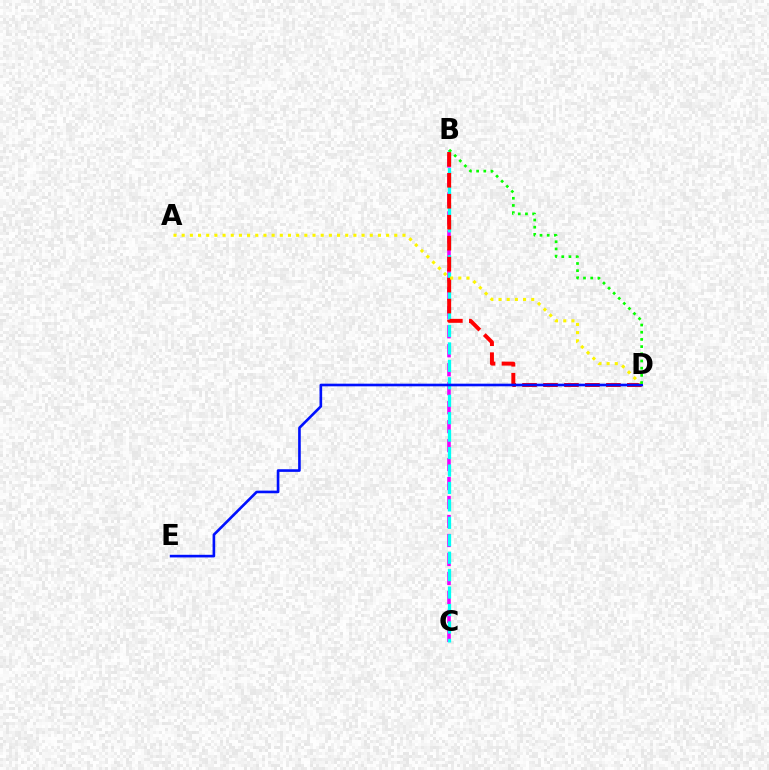{('B', 'C'): [{'color': '#ee00ff', 'line_style': 'dashed', 'thickness': 2.58}, {'color': '#00fff6', 'line_style': 'dashed', 'thickness': 2.37}], ('B', 'D'): [{'color': '#ff0000', 'line_style': 'dashed', 'thickness': 2.85}, {'color': '#08ff00', 'line_style': 'dotted', 'thickness': 1.95}], ('A', 'D'): [{'color': '#fcf500', 'line_style': 'dotted', 'thickness': 2.22}], ('D', 'E'): [{'color': '#0010ff', 'line_style': 'solid', 'thickness': 1.9}]}